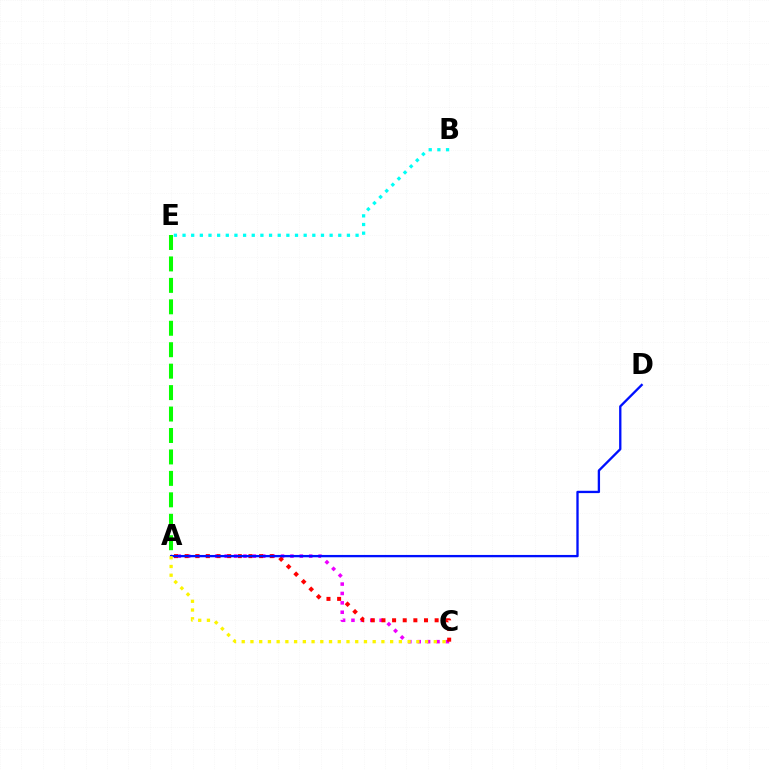{('A', 'C'): [{'color': '#ee00ff', 'line_style': 'dotted', 'thickness': 2.55}, {'color': '#ff0000', 'line_style': 'dotted', 'thickness': 2.89}, {'color': '#fcf500', 'line_style': 'dotted', 'thickness': 2.37}], ('A', 'E'): [{'color': '#08ff00', 'line_style': 'dashed', 'thickness': 2.91}], ('B', 'E'): [{'color': '#00fff6', 'line_style': 'dotted', 'thickness': 2.35}], ('A', 'D'): [{'color': '#0010ff', 'line_style': 'solid', 'thickness': 1.67}]}